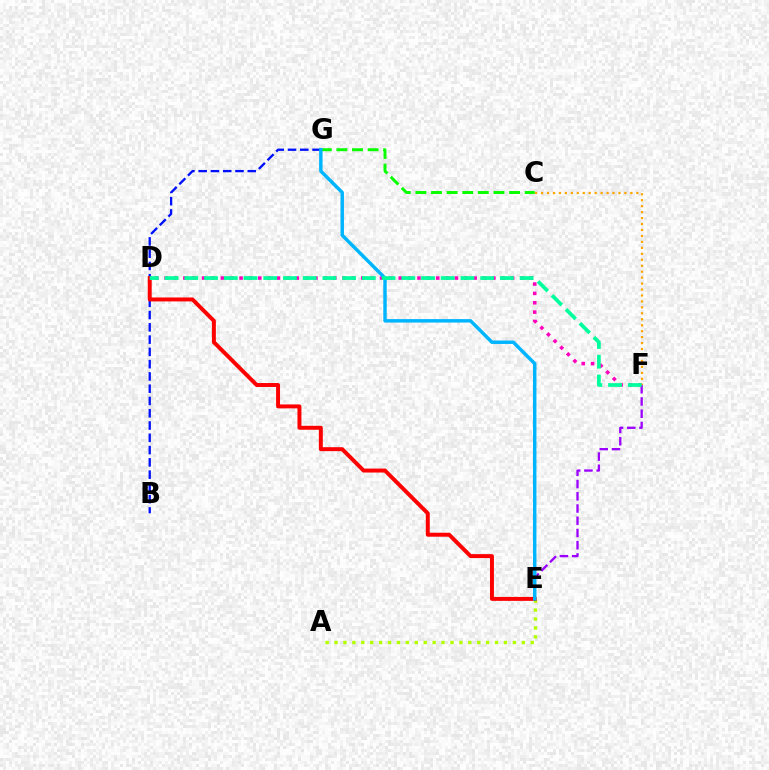{('D', 'F'): [{'color': '#ff00bd', 'line_style': 'dotted', 'thickness': 2.54}, {'color': '#00ff9d', 'line_style': 'dashed', 'thickness': 2.68}], ('C', 'G'): [{'color': '#08ff00', 'line_style': 'dashed', 'thickness': 2.12}], ('B', 'G'): [{'color': '#0010ff', 'line_style': 'dashed', 'thickness': 1.67}], ('A', 'E'): [{'color': '#b3ff00', 'line_style': 'dotted', 'thickness': 2.42}], ('D', 'E'): [{'color': '#ff0000', 'line_style': 'solid', 'thickness': 2.85}], ('E', 'F'): [{'color': '#9b00ff', 'line_style': 'dashed', 'thickness': 1.66}], ('E', 'G'): [{'color': '#00b5ff', 'line_style': 'solid', 'thickness': 2.49}], ('C', 'F'): [{'color': '#ffa500', 'line_style': 'dotted', 'thickness': 1.62}]}